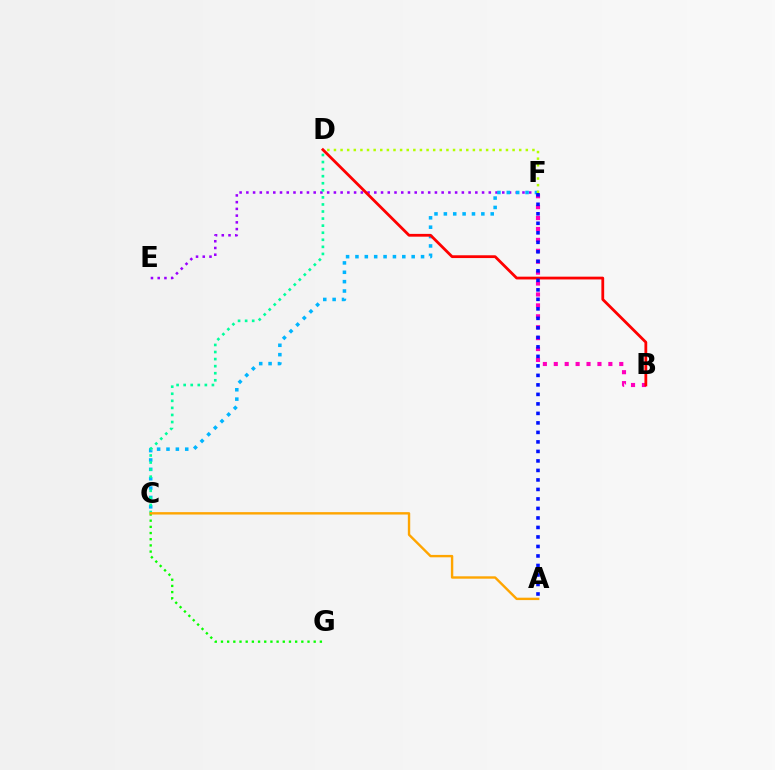{('E', 'F'): [{'color': '#9b00ff', 'line_style': 'dotted', 'thickness': 1.83}], ('C', 'F'): [{'color': '#00b5ff', 'line_style': 'dotted', 'thickness': 2.55}], ('C', 'G'): [{'color': '#08ff00', 'line_style': 'dotted', 'thickness': 1.68}], ('D', 'F'): [{'color': '#b3ff00', 'line_style': 'dotted', 'thickness': 1.8}], ('B', 'F'): [{'color': '#ff00bd', 'line_style': 'dotted', 'thickness': 2.97}], ('B', 'D'): [{'color': '#ff0000', 'line_style': 'solid', 'thickness': 2.01}], ('C', 'D'): [{'color': '#00ff9d', 'line_style': 'dotted', 'thickness': 1.92}], ('A', 'F'): [{'color': '#0010ff', 'line_style': 'dotted', 'thickness': 2.58}], ('A', 'C'): [{'color': '#ffa500', 'line_style': 'solid', 'thickness': 1.72}]}